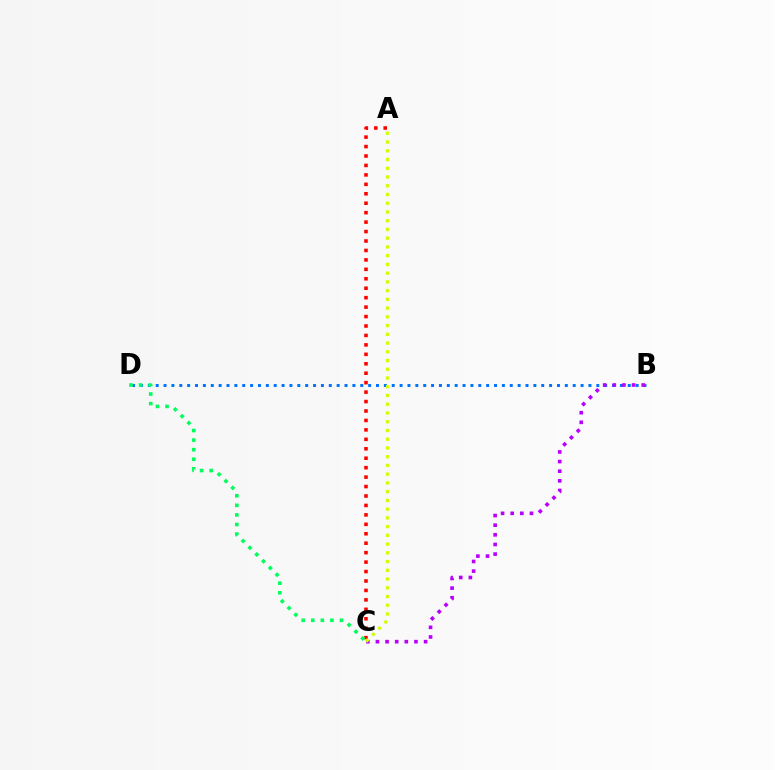{('B', 'D'): [{'color': '#0074ff', 'line_style': 'dotted', 'thickness': 2.14}], ('B', 'C'): [{'color': '#b900ff', 'line_style': 'dotted', 'thickness': 2.62}], ('A', 'C'): [{'color': '#ff0000', 'line_style': 'dotted', 'thickness': 2.57}, {'color': '#d1ff00', 'line_style': 'dotted', 'thickness': 2.37}], ('C', 'D'): [{'color': '#00ff5c', 'line_style': 'dotted', 'thickness': 2.6}]}